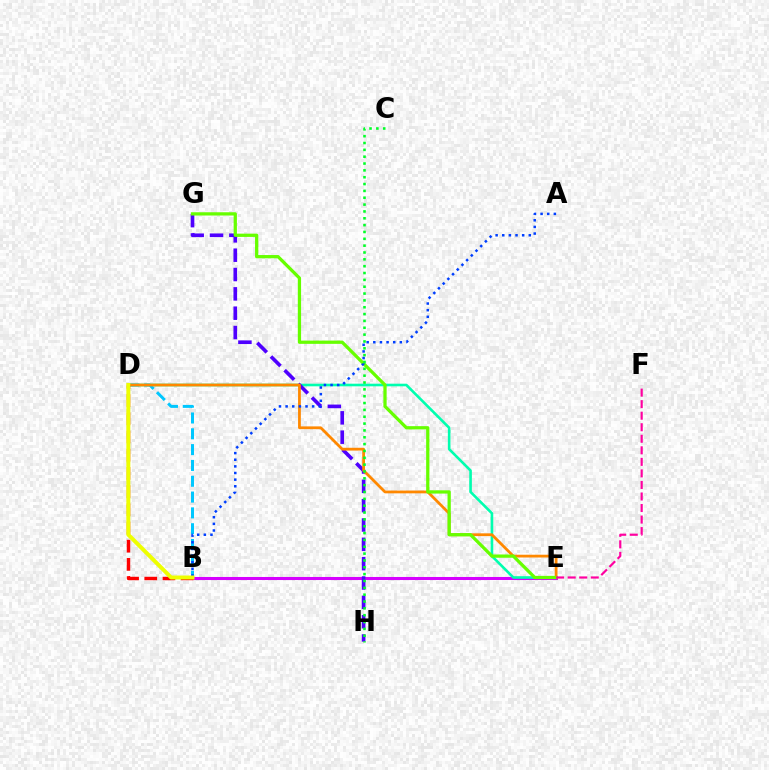{('B', 'E'): [{'color': '#d600ff', 'line_style': 'solid', 'thickness': 2.19}], ('D', 'E'): [{'color': '#00ffaf', 'line_style': 'solid', 'thickness': 1.88}, {'color': '#ff8800', 'line_style': 'solid', 'thickness': 2.0}], ('B', 'D'): [{'color': '#00c7ff', 'line_style': 'dashed', 'thickness': 2.15}, {'color': '#ff0000', 'line_style': 'dashed', 'thickness': 2.47}, {'color': '#eeff00', 'line_style': 'solid', 'thickness': 2.86}], ('G', 'H'): [{'color': '#4f00ff', 'line_style': 'dashed', 'thickness': 2.63}], ('E', 'G'): [{'color': '#66ff00', 'line_style': 'solid', 'thickness': 2.35}], ('C', 'H'): [{'color': '#00ff27', 'line_style': 'dotted', 'thickness': 1.86}], ('E', 'F'): [{'color': '#ff00a0', 'line_style': 'dashed', 'thickness': 1.57}], ('A', 'B'): [{'color': '#003fff', 'line_style': 'dotted', 'thickness': 1.8}]}